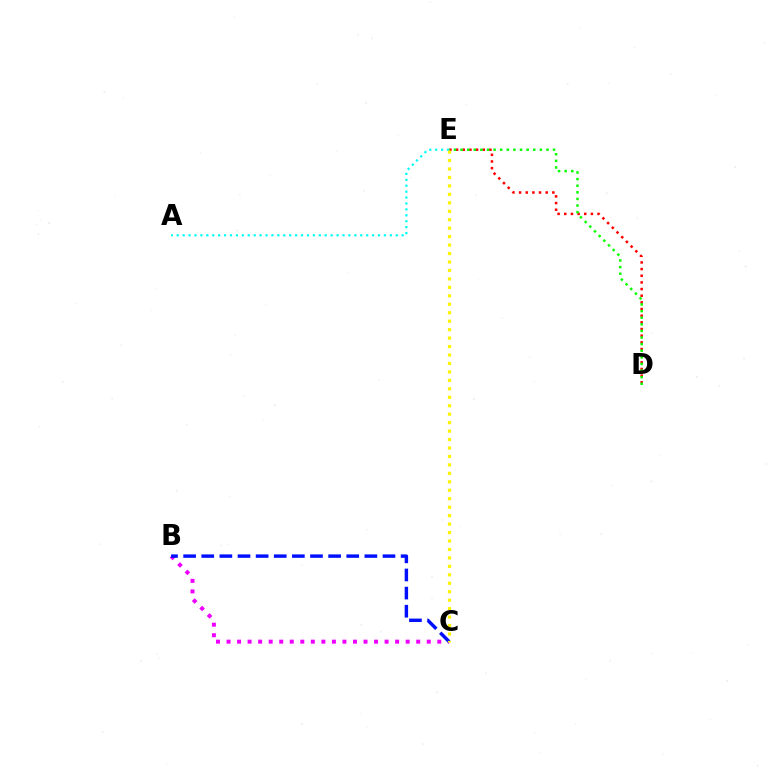{('D', 'E'): [{'color': '#ff0000', 'line_style': 'dotted', 'thickness': 1.81}, {'color': '#08ff00', 'line_style': 'dotted', 'thickness': 1.79}], ('A', 'E'): [{'color': '#00fff6', 'line_style': 'dotted', 'thickness': 1.61}], ('B', 'C'): [{'color': '#ee00ff', 'line_style': 'dotted', 'thickness': 2.86}, {'color': '#0010ff', 'line_style': 'dashed', 'thickness': 2.46}], ('C', 'E'): [{'color': '#fcf500', 'line_style': 'dotted', 'thickness': 2.3}]}